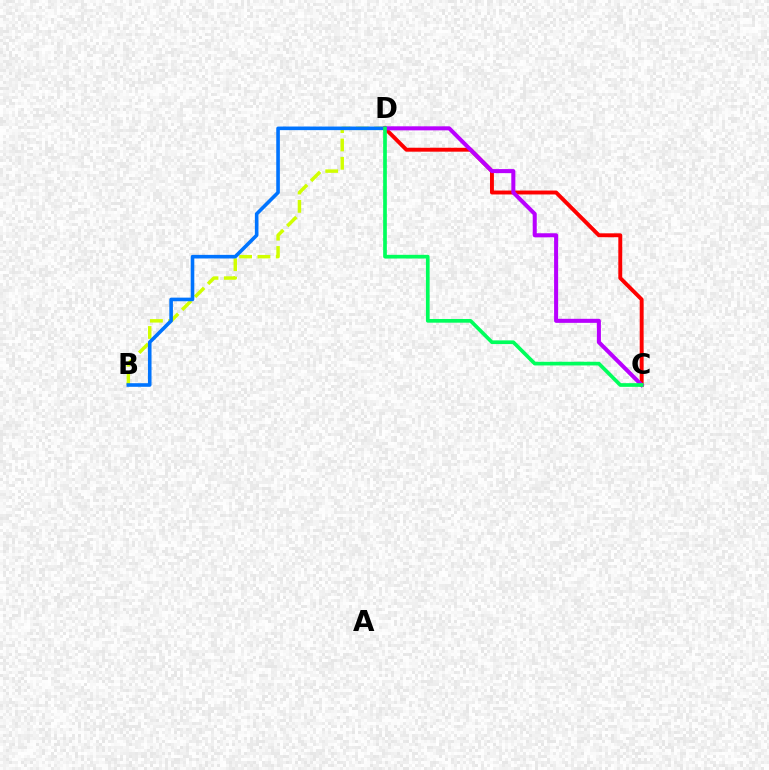{('C', 'D'): [{'color': '#ff0000', 'line_style': 'solid', 'thickness': 2.82}, {'color': '#b900ff', 'line_style': 'solid', 'thickness': 2.91}, {'color': '#00ff5c', 'line_style': 'solid', 'thickness': 2.65}], ('B', 'D'): [{'color': '#d1ff00', 'line_style': 'dashed', 'thickness': 2.49}, {'color': '#0074ff', 'line_style': 'solid', 'thickness': 2.59}]}